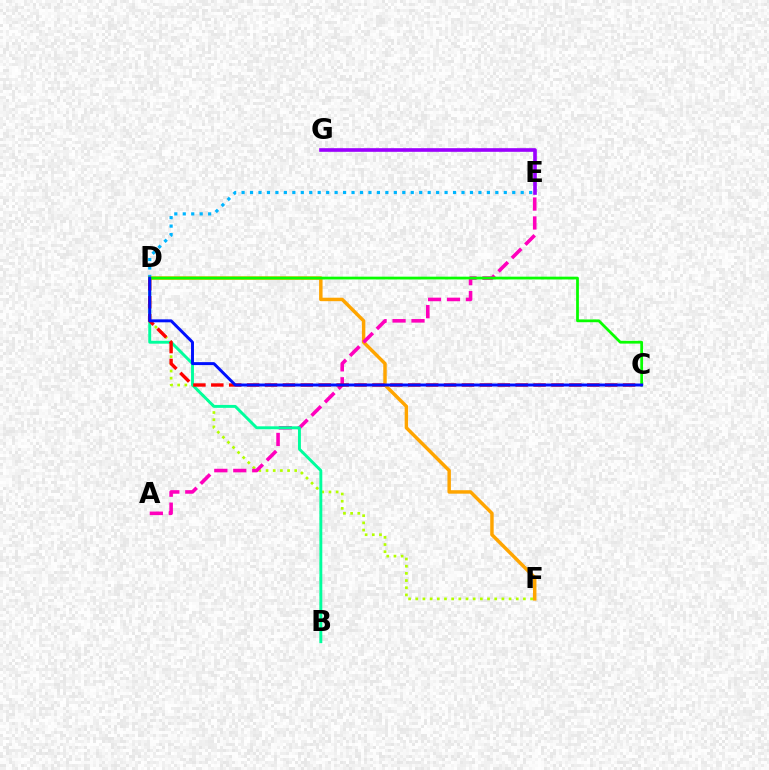{('D', 'F'): [{'color': '#b3ff00', 'line_style': 'dotted', 'thickness': 1.95}, {'color': '#ffa500', 'line_style': 'solid', 'thickness': 2.49}], ('D', 'E'): [{'color': '#00b5ff', 'line_style': 'dotted', 'thickness': 2.3}], ('A', 'E'): [{'color': '#ff00bd', 'line_style': 'dashed', 'thickness': 2.57}], ('B', 'D'): [{'color': '#00ff9d', 'line_style': 'solid', 'thickness': 2.1}], ('C', 'D'): [{'color': '#ff0000', 'line_style': 'dashed', 'thickness': 2.43}, {'color': '#08ff00', 'line_style': 'solid', 'thickness': 1.99}, {'color': '#0010ff', 'line_style': 'solid', 'thickness': 2.12}], ('E', 'G'): [{'color': '#9b00ff', 'line_style': 'solid', 'thickness': 2.61}]}